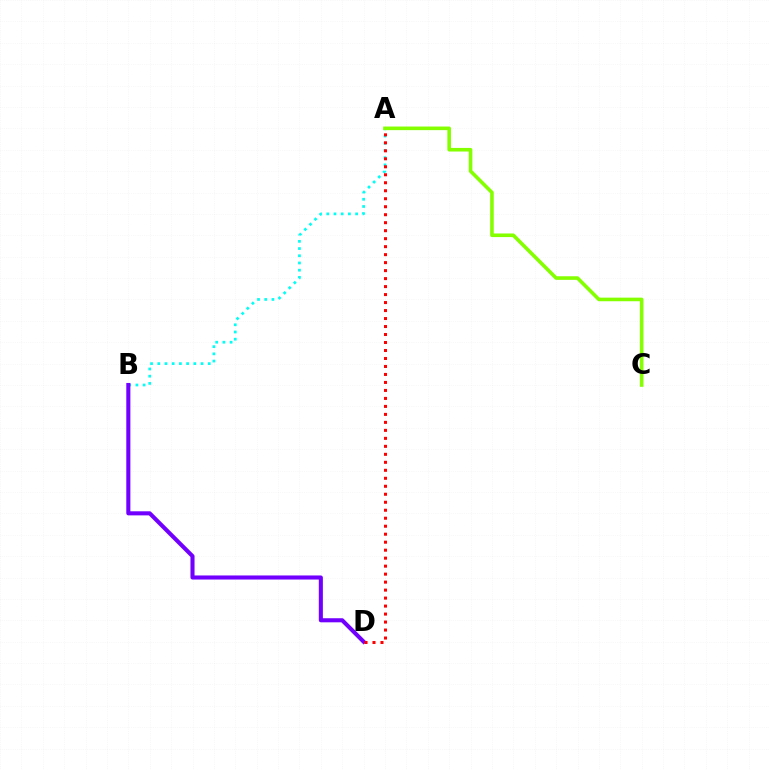{('A', 'B'): [{'color': '#00fff6', 'line_style': 'dotted', 'thickness': 1.96}], ('B', 'D'): [{'color': '#7200ff', 'line_style': 'solid', 'thickness': 2.93}], ('A', 'C'): [{'color': '#84ff00', 'line_style': 'solid', 'thickness': 2.59}], ('A', 'D'): [{'color': '#ff0000', 'line_style': 'dotted', 'thickness': 2.17}]}